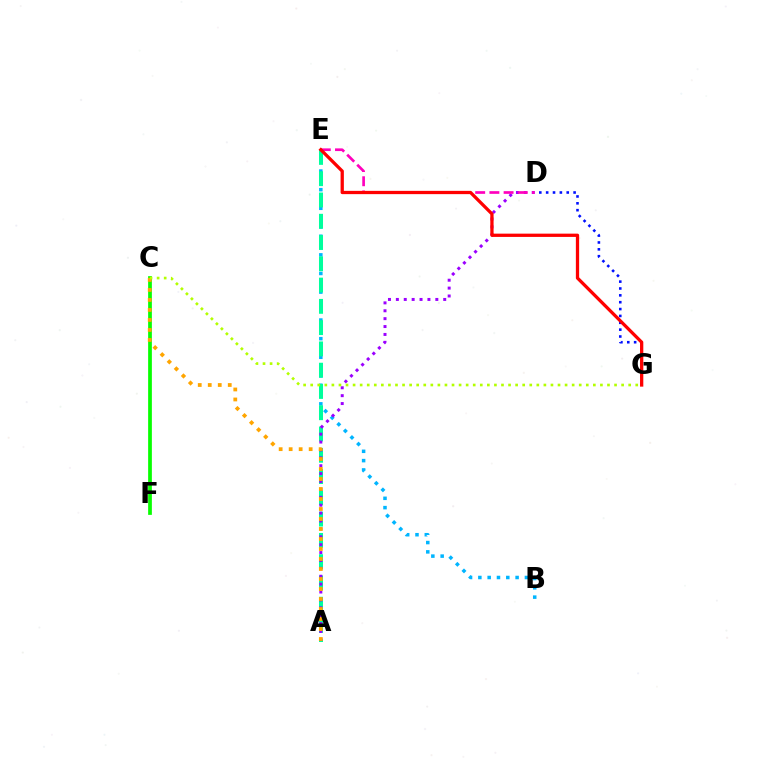{('B', 'E'): [{'color': '#00b5ff', 'line_style': 'dotted', 'thickness': 2.53}], ('C', 'F'): [{'color': '#08ff00', 'line_style': 'solid', 'thickness': 2.68}], ('D', 'G'): [{'color': '#0010ff', 'line_style': 'dotted', 'thickness': 1.86}], ('A', 'E'): [{'color': '#00ff9d', 'line_style': 'dashed', 'thickness': 2.89}], ('A', 'D'): [{'color': '#9b00ff', 'line_style': 'dotted', 'thickness': 2.14}], ('D', 'E'): [{'color': '#ff00bd', 'line_style': 'dashed', 'thickness': 1.93}], ('E', 'G'): [{'color': '#ff0000', 'line_style': 'solid', 'thickness': 2.36}], ('A', 'C'): [{'color': '#ffa500', 'line_style': 'dotted', 'thickness': 2.72}], ('C', 'G'): [{'color': '#b3ff00', 'line_style': 'dotted', 'thickness': 1.92}]}